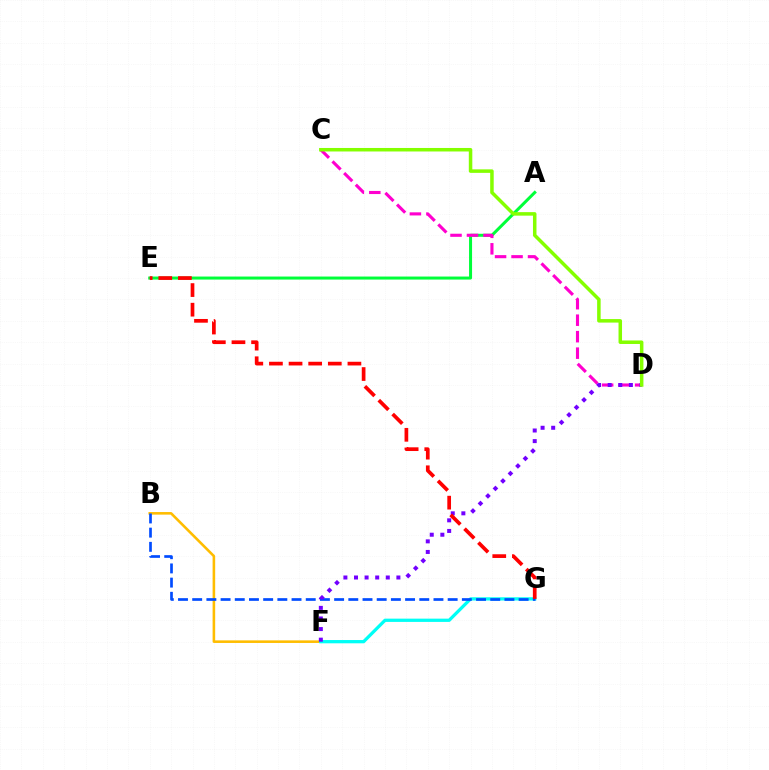{('A', 'E'): [{'color': '#00ff39', 'line_style': 'solid', 'thickness': 2.17}], ('B', 'F'): [{'color': '#ffbd00', 'line_style': 'solid', 'thickness': 1.86}], ('F', 'G'): [{'color': '#00fff6', 'line_style': 'solid', 'thickness': 2.35}], ('B', 'G'): [{'color': '#004bff', 'line_style': 'dashed', 'thickness': 1.93}], ('C', 'D'): [{'color': '#ff00cf', 'line_style': 'dashed', 'thickness': 2.24}, {'color': '#84ff00', 'line_style': 'solid', 'thickness': 2.53}], ('D', 'F'): [{'color': '#7200ff', 'line_style': 'dotted', 'thickness': 2.88}], ('E', 'G'): [{'color': '#ff0000', 'line_style': 'dashed', 'thickness': 2.67}]}